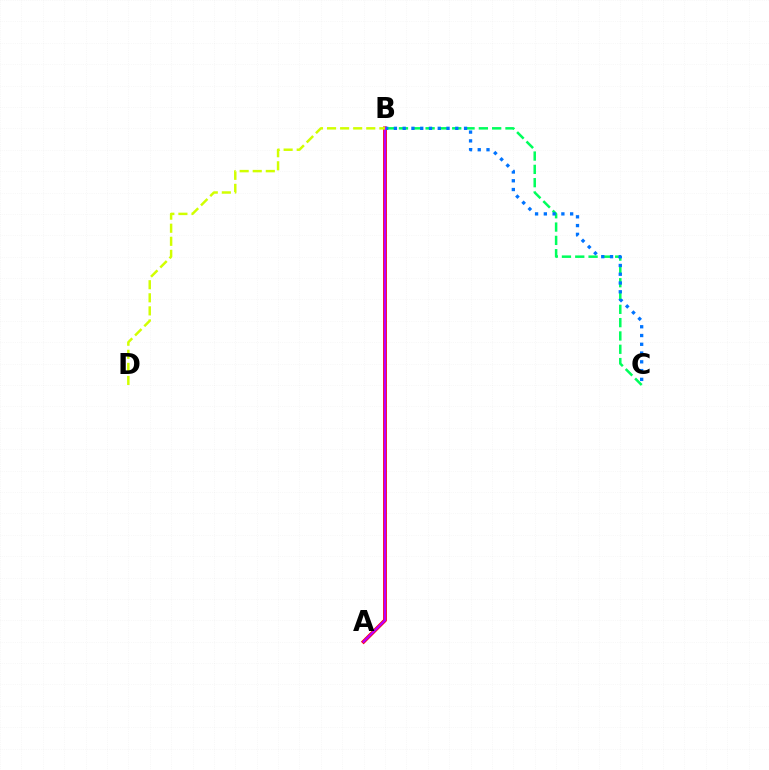{('B', 'C'): [{'color': '#00ff5c', 'line_style': 'dashed', 'thickness': 1.81}, {'color': '#0074ff', 'line_style': 'dotted', 'thickness': 2.38}], ('A', 'B'): [{'color': '#ff0000', 'line_style': 'solid', 'thickness': 2.72}, {'color': '#b900ff', 'line_style': 'solid', 'thickness': 1.68}], ('B', 'D'): [{'color': '#d1ff00', 'line_style': 'dashed', 'thickness': 1.78}]}